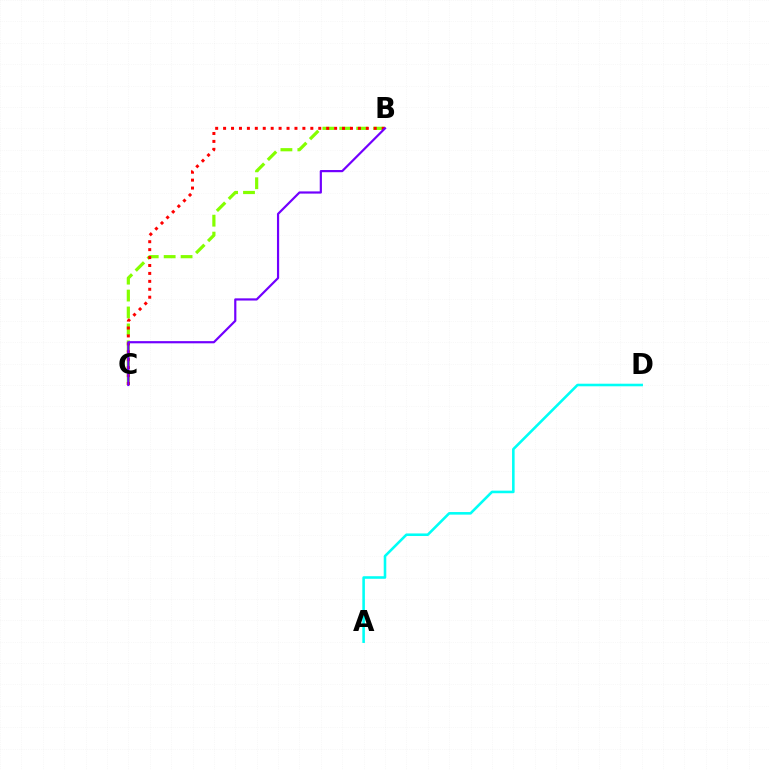{('B', 'C'): [{'color': '#84ff00', 'line_style': 'dashed', 'thickness': 2.3}, {'color': '#ff0000', 'line_style': 'dotted', 'thickness': 2.15}, {'color': '#7200ff', 'line_style': 'solid', 'thickness': 1.58}], ('A', 'D'): [{'color': '#00fff6', 'line_style': 'solid', 'thickness': 1.86}]}